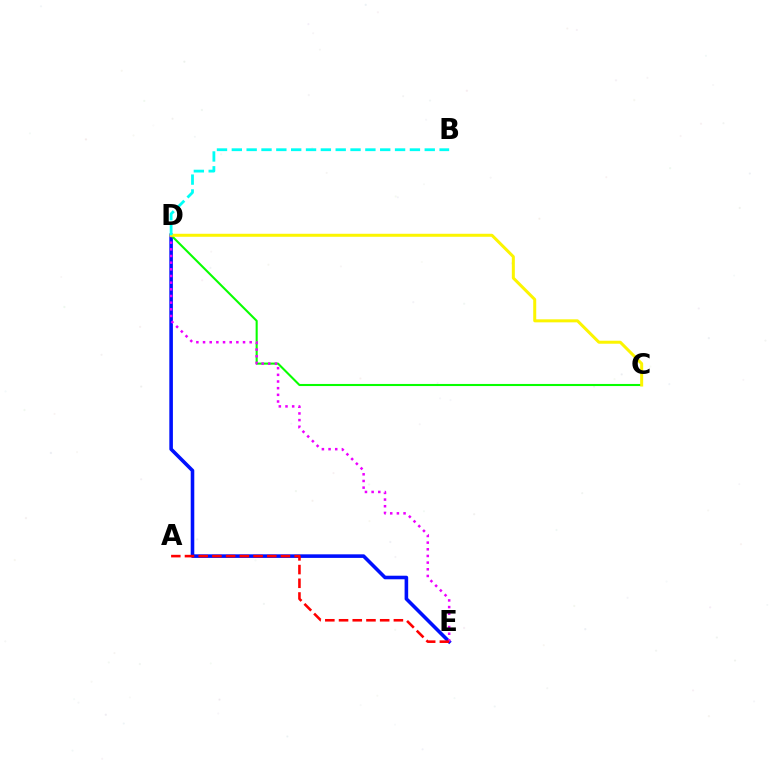{('D', 'E'): [{'color': '#0010ff', 'line_style': 'solid', 'thickness': 2.58}, {'color': '#ee00ff', 'line_style': 'dotted', 'thickness': 1.81}], ('C', 'D'): [{'color': '#08ff00', 'line_style': 'solid', 'thickness': 1.51}, {'color': '#fcf500', 'line_style': 'solid', 'thickness': 2.17}], ('A', 'E'): [{'color': '#ff0000', 'line_style': 'dashed', 'thickness': 1.86}], ('B', 'D'): [{'color': '#00fff6', 'line_style': 'dashed', 'thickness': 2.02}]}